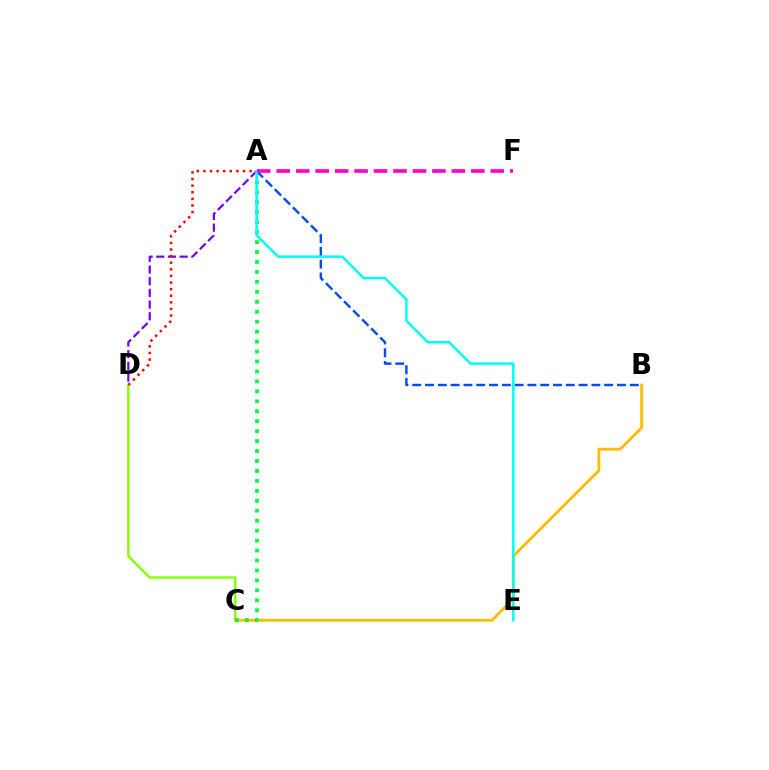{('A', 'D'): [{'color': '#7200ff', 'line_style': 'dashed', 'thickness': 1.59}, {'color': '#ff0000', 'line_style': 'dotted', 'thickness': 1.8}], ('C', 'D'): [{'color': '#84ff00', 'line_style': 'solid', 'thickness': 1.73}], ('B', 'C'): [{'color': '#ffbd00', 'line_style': 'solid', 'thickness': 2.06}], ('A', 'C'): [{'color': '#00ff39', 'line_style': 'dotted', 'thickness': 2.7}], ('A', 'B'): [{'color': '#004bff', 'line_style': 'dashed', 'thickness': 1.74}], ('A', 'E'): [{'color': '#00fff6', 'line_style': 'solid', 'thickness': 1.8}], ('A', 'F'): [{'color': '#ff00cf', 'line_style': 'dashed', 'thickness': 2.64}]}